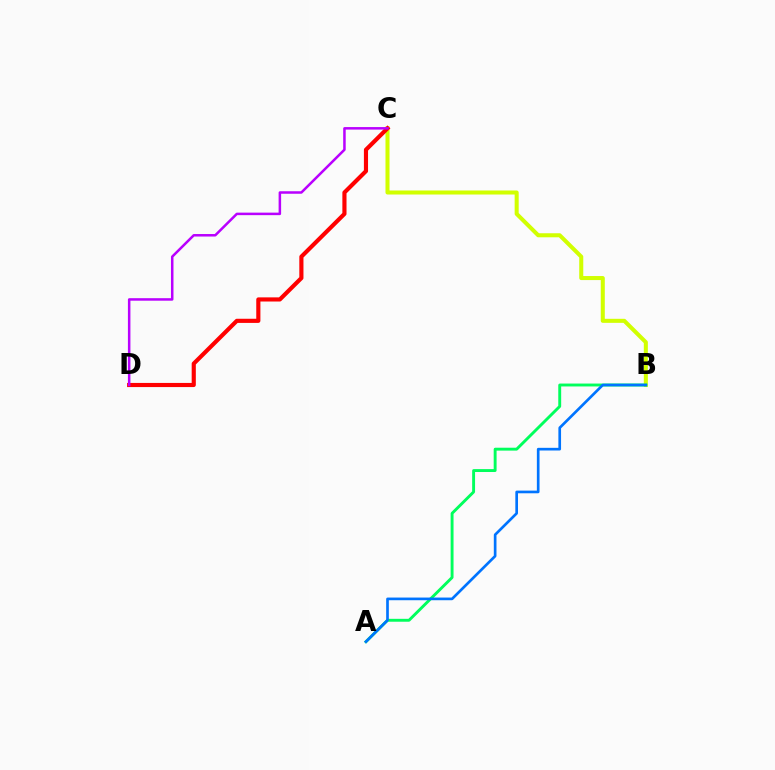{('B', 'C'): [{'color': '#d1ff00', 'line_style': 'solid', 'thickness': 2.91}], ('A', 'B'): [{'color': '#00ff5c', 'line_style': 'solid', 'thickness': 2.09}, {'color': '#0074ff', 'line_style': 'solid', 'thickness': 1.92}], ('C', 'D'): [{'color': '#ff0000', 'line_style': 'solid', 'thickness': 2.98}, {'color': '#b900ff', 'line_style': 'solid', 'thickness': 1.81}]}